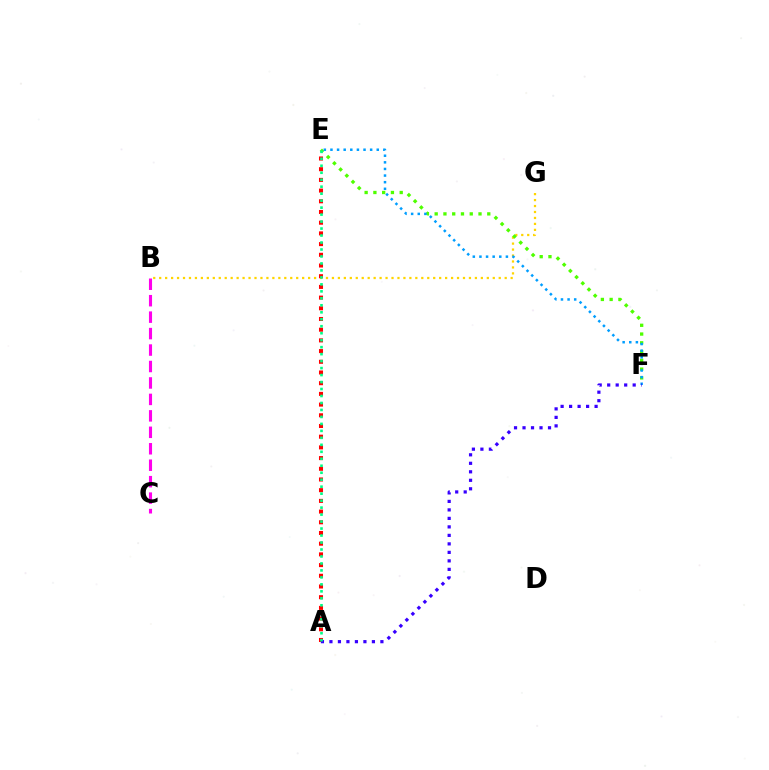{('B', 'G'): [{'color': '#ffd500', 'line_style': 'dotted', 'thickness': 1.62}], ('A', 'E'): [{'color': '#ff0000', 'line_style': 'dotted', 'thickness': 2.91}, {'color': '#00ff86', 'line_style': 'dotted', 'thickness': 1.9}], ('E', 'F'): [{'color': '#4fff00', 'line_style': 'dotted', 'thickness': 2.38}, {'color': '#009eff', 'line_style': 'dotted', 'thickness': 1.8}], ('B', 'C'): [{'color': '#ff00ed', 'line_style': 'dashed', 'thickness': 2.23}], ('A', 'F'): [{'color': '#3700ff', 'line_style': 'dotted', 'thickness': 2.31}]}